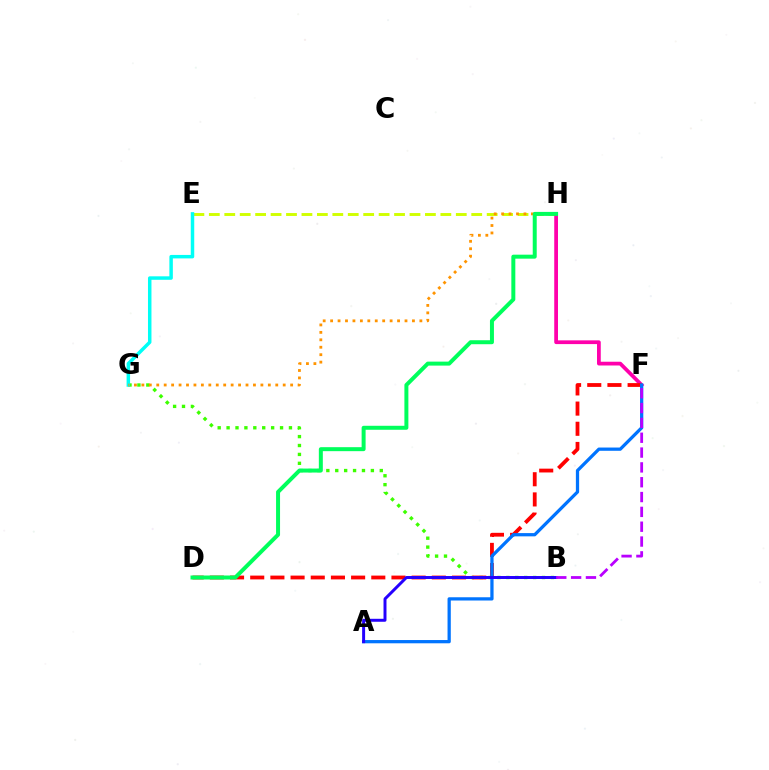{('B', 'G'): [{'color': '#3dff00', 'line_style': 'dotted', 'thickness': 2.42}], ('E', 'H'): [{'color': '#d1ff00', 'line_style': 'dashed', 'thickness': 2.1}], ('E', 'G'): [{'color': '#00fff6', 'line_style': 'solid', 'thickness': 2.5}], ('F', 'H'): [{'color': '#ff00ac', 'line_style': 'solid', 'thickness': 2.7}], ('D', 'F'): [{'color': '#ff0000', 'line_style': 'dashed', 'thickness': 2.74}], ('A', 'F'): [{'color': '#0074ff', 'line_style': 'solid', 'thickness': 2.34}], ('A', 'B'): [{'color': '#2500ff', 'line_style': 'solid', 'thickness': 2.14}], ('G', 'H'): [{'color': '#ff9400', 'line_style': 'dotted', 'thickness': 2.02}], ('D', 'H'): [{'color': '#00ff5c', 'line_style': 'solid', 'thickness': 2.87}], ('B', 'F'): [{'color': '#b900ff', 'line_style': 'dashed', 'thickness': 2.01}]}